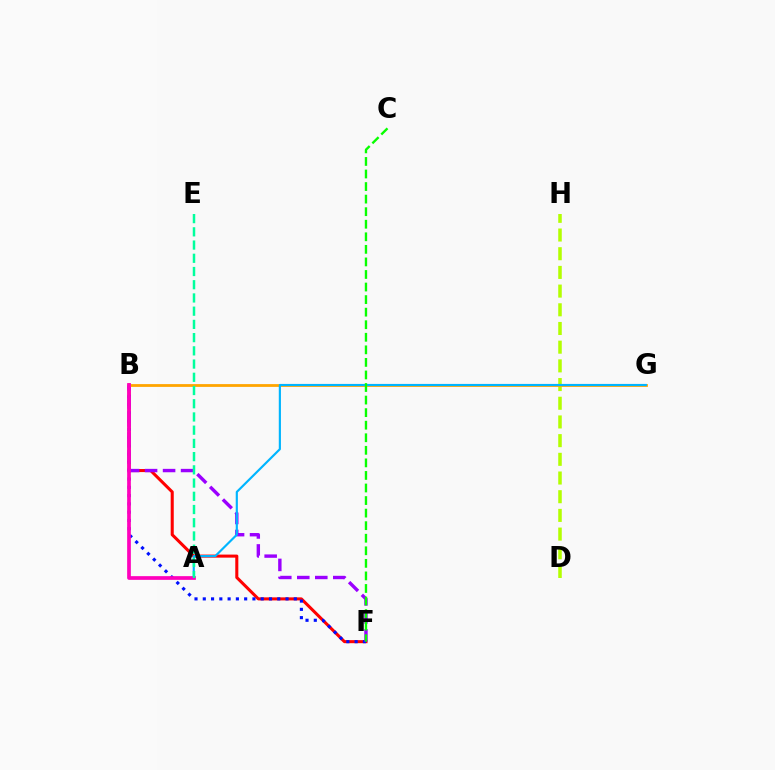{('D', 'H'): [{'color': '#b3ff00', 'line_style': 'dashed', 'thickness': 2.54}], ('B', 'F'): [{'color': '#ff0000', 'line_style': 'solid', 'thickness': 2.2}, {'color': '#0010ff', 'line_style': 'dotted', 'thickness': 2.25}, {'color': '#9b00ff', 'line_style': 'dashed', 'thickness': 2.45}], ('B', 'G'): [{'color': '#ffa500', 'line_style': 'solid', 'thickness': 2.01}], ('A', 'G'): [{'color': '#00b5ff', 'line_style': 'solid', 'thickness': 1.55}], ('A', 'B'): [{'color': '#ff00bd', 'line_style': 'solid', 'thickness': 2.67}], ('C', 'F'): [{'color': '#08ff00', 'line_style': 'dashed', 'thickness': 1.71}], ('A', 'E'): [{'color': '#00ff9d', 'line_style': 'dashed', 'thickness': 1.8}]}